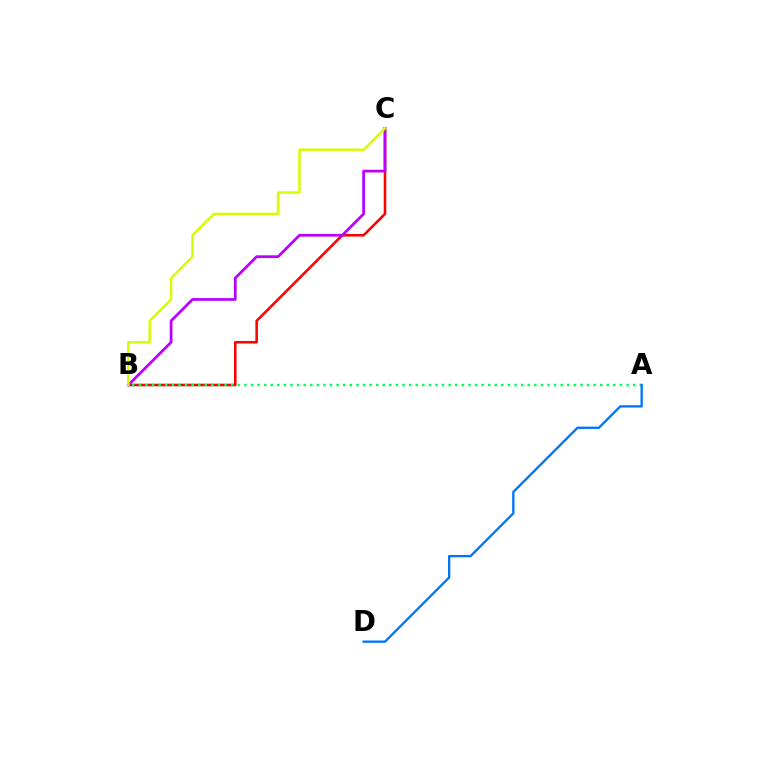{('B', 'C'): [{'color': '#ff0000', 'line_style': 'solid', 'thickness': 1.85}, {'color': '#b900ff', 'line_style': 'solid', 'thickness': 1.96}, {'color': '#d1ff00', 'line_style': 'solid', 'thickness': 1.79}], ('A', 'B'): [{'color': '#00ff5c', 'line_style': 'dotted', 'thickness': 1.79}], ('A', 'D'): [{'color': '#0074ff', 'line_style': 'solid', 'thickness': 1.68}]}